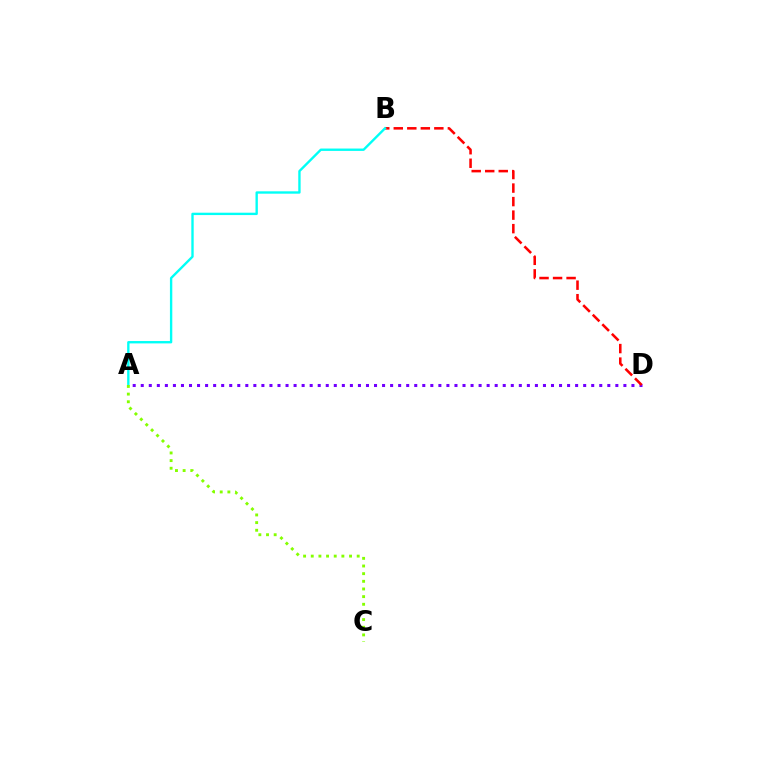{('A', 'D'): [{'color': '#7200ff', 'line_style': 'dotted', 'thickness': 2.19}], ('B', 'D'): [{'color': '#ff0000', 'line_style': 'dashed', 'thickness': 1.84}], ('A', 'B'): [{'color': '#00fff6', 'line_style': 'solid', 'thickness': 1.7}], ('A', 'C'): [{'color': '#84ff00', 'line_style': 'dotted', 'thickness': 2.08}]}